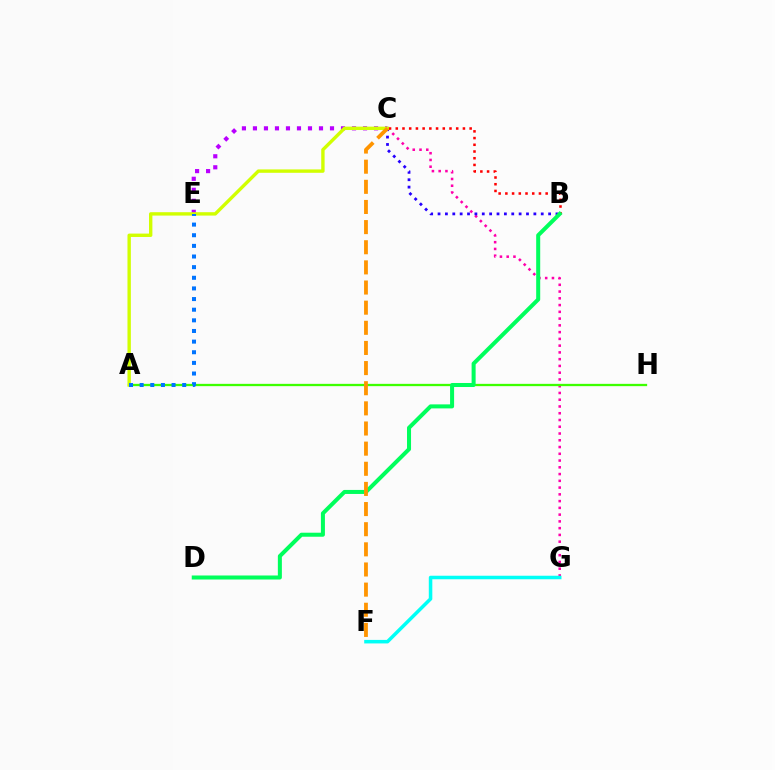{('C', 'G'): [{'color': '#ff00ac', 'line_style': 'dotted', 'thickness': 1.84}], ('B', 'C'): [{'color': '#2500ff', 'line_style': 'dotted', 'thickness': 2.0}, {'color': '#ff0000', 'line_style': 'dotted', 'thickness': 1.82}], ('C', 'E'): [{'color': '#b900ff', 'line_style': 'dotted', 'thickness': 2.99}], ('A', 'H'): [{'color': '#3dff00', 'line_style': 'solid', 'thickness': 1.65}], ('A', 'C'): [{'color': '#d1ff00', 'line_style': 'solid', 'thickness': 2.44}], ('A', 'E'): [{'color': '#0074ff', 'line_style': 'dotted', 'thickness': 2.89}], ('F', 'G'): [{'color': '#00fff6', 'line_style': 'solid', 'thickness': 2.53}], ('B', 'D'): [{'color': '#00ff5c', 'line_style': 'solid', 'thickness': 2.9}], ('C', 'F'): [{'color': '#ff9400', 'line_style': 'dashed', 'thickness': 2.74}]}